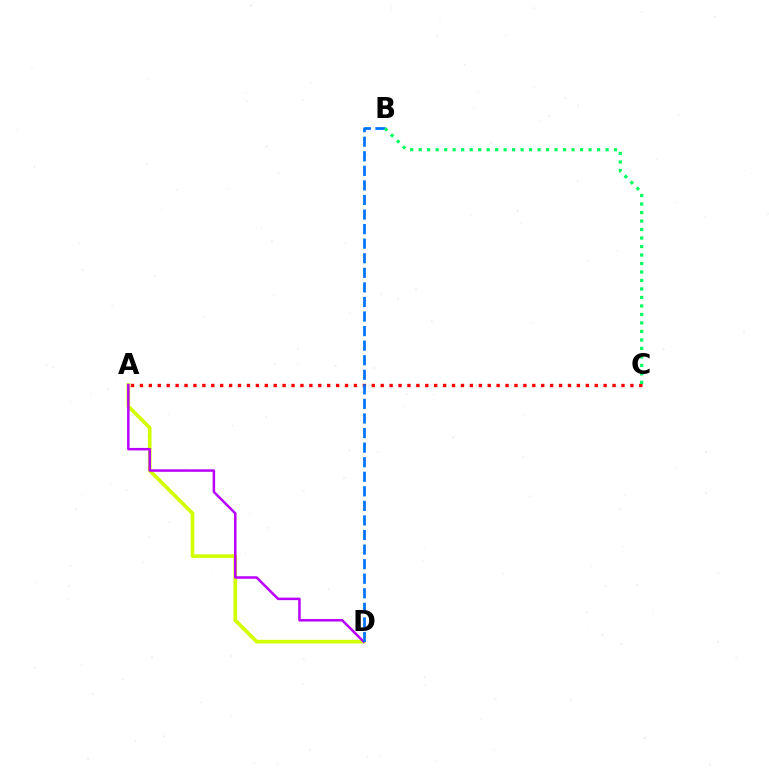{('A', 'D'): [{'color': '#d1ff00', 'line_style': 'solid', 'thickness': 2.64}, {'color': '#b900ff', 'line_style': 'solid', 'thickness': 1.8}], ('A', 'C'): [{'color': '#ff0000', 'line_style': 'dotted', 'thickness': 2.42}], ('B', 'D'): [{'color': '#0074ff', 'line_style': 'dashed', 'thickness': 1.98}], ('B', 'C'): [{'color': '#00ff5c', 'line_style': 'dotted', 'thickness': 2.31}]}